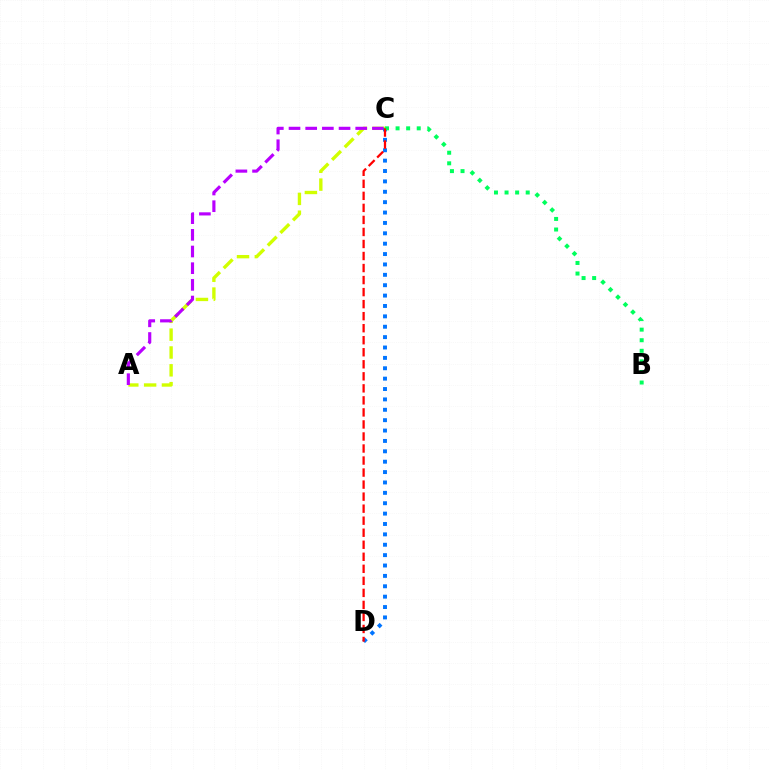{('A', 'C'): [{'color': '#d1ff00', 'line_style': 'dashed', 'thickness': 2.42}, {'color': '#b900ff', 'line_style': 'dashed', 'thickness': 2.27}], ('C', 'D'): [{'color': '#0074ff', 'line_style': 'dotted', 'thickness': 2.82}, {'color': '#ff0000', 'line_style': 'dashed', 'thickness': 1.63}], ('B', 'C'): [{'color': '#00ff5c', 'line_style': 'dotted', 'thickness': 2.87}]}